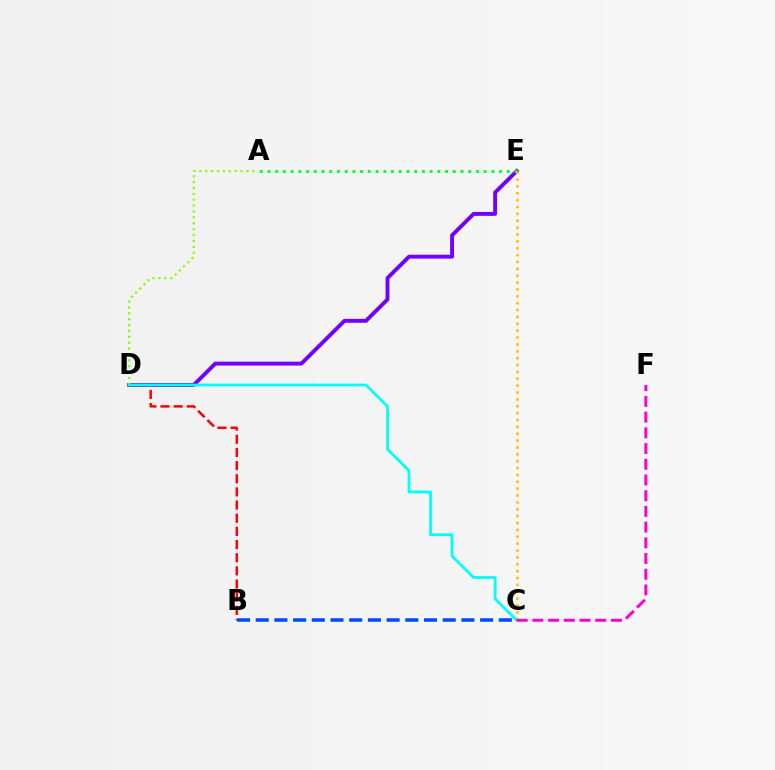{('D', 'E'): [{'color': '#7200ff', 'line_style': 'solid', 'thickness': 2.81}], ('A', 'E'): [{'color': '#00ff39', 'line_style': 'dotted', 'thickness': 2.1}], ('C', 'E'): [{'color': '#ffbd00', 'line_style': 'dotted', 'thickness': 1.87}], ('B', 'D'): [{'color': '#ff0000', 'line_style': 'dashed', 'thickness': 1.79}], ('B', 'C'): [{'color': '#004bff', 'line_style': 'dashed', 'thickness': 2.54}], ('A', 'D'): [{'color': '#84ff00', 'line_style': 'dotted', 'thickness': 1.6}], ('C', 'D'): [{'color': '#00fff6', 'line_style': 'solid', 'thickness': 1.99}], ('C', 'F'): [{'color': '#ff00cf', 'line_style': 'dashed', 'thickness': 2.13}]}